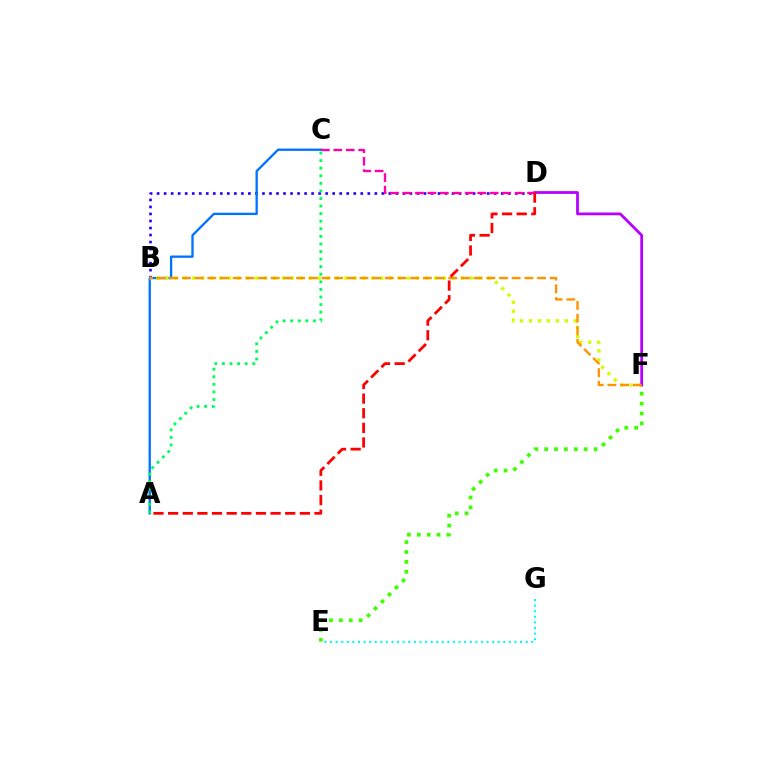{('B', 'D'): [{'color': '#2500ff', 'line_style': 'dotted', 'thickness': 1.91}], ('A', 'C'): [{'color': '#0074ff', 'line_style': 'solid', 'thickness': 1.68}, {'color': '#00ff5c', 'line_style': 'dotted', 'thickness': 2.06}], ('B', 'F'): [{'color': '#d1ff00', 'line_style': 'dotted', 'thickness': 2.43}, {'color': '#ff9400', 'line_style': 'dashed', 'thickness': 1.72}], ('E', 'F'): [{'color': '#3dff00', 'line_style': 'dotted', 'thickness': 2.69}], ('D', 'F'): [{'color': '#b900ff', 'line_style': 'solid', 'thickness': 2.0}], ('C', 'D'): [{'color': '#ff00ac', 'line_style': 'dashed', 'thickness': 1.69}], ('E', 'G'): [{'color': '#00fff6', 'line_style': 'dotted', 'thickness': 1.52}], ('A', 'D'): [{'color': '#ff0000', 'line_style': 'dashed', 'thickness': 1.99}]}